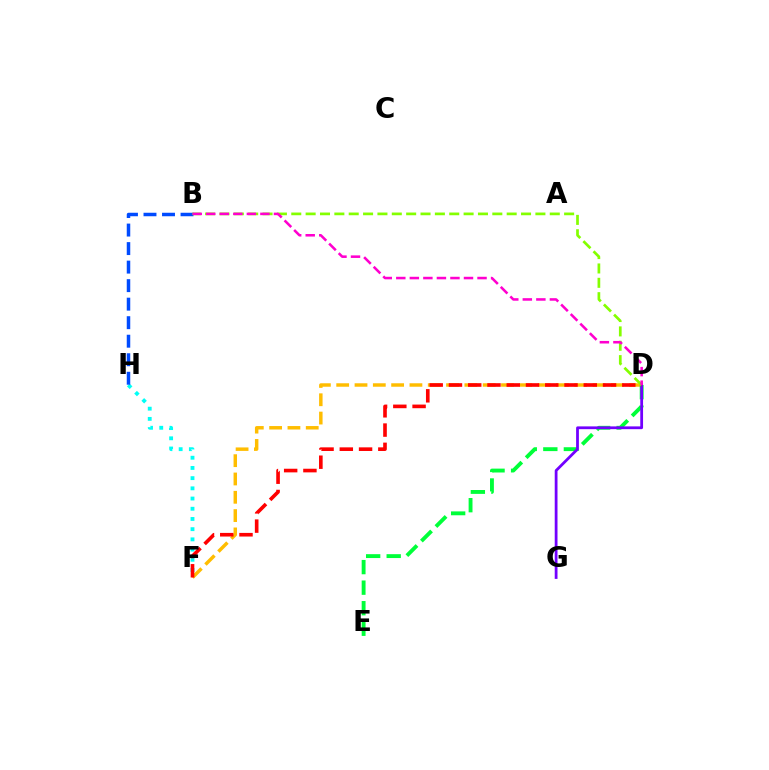{('F', 'H'): [{'color': '#00fff6', 'line_style': 'dotted', 'thickness': 2.77}], ('B', 'H'): [{'color': '#004bff', 'line_style': 'dashed', 'thickness': 2.52}], ('D', 'F'): [{'color': '#ffbd00', 'line_style': 'dashed', 'thickness': 2.49}, {'color': '#ff0000', 'line_style': 'dashed', 'thickness': 2.62}], ('D', 'E'): [{'color': '#00ff39', 'line_style': 'dashed', 'thickness': 2.79}], ('D', 'G'): [{'color': '#7200ff', 'line_style': 'solid', 'thickness': 2.0}], ('B', 'D'): [{'color': '#84ff00', 'line_style': 'dashed', 'thickness': 1.95}, {'color': '#ff00cf', 'line_style': 'dashed', 'thickness': 1.84}]}